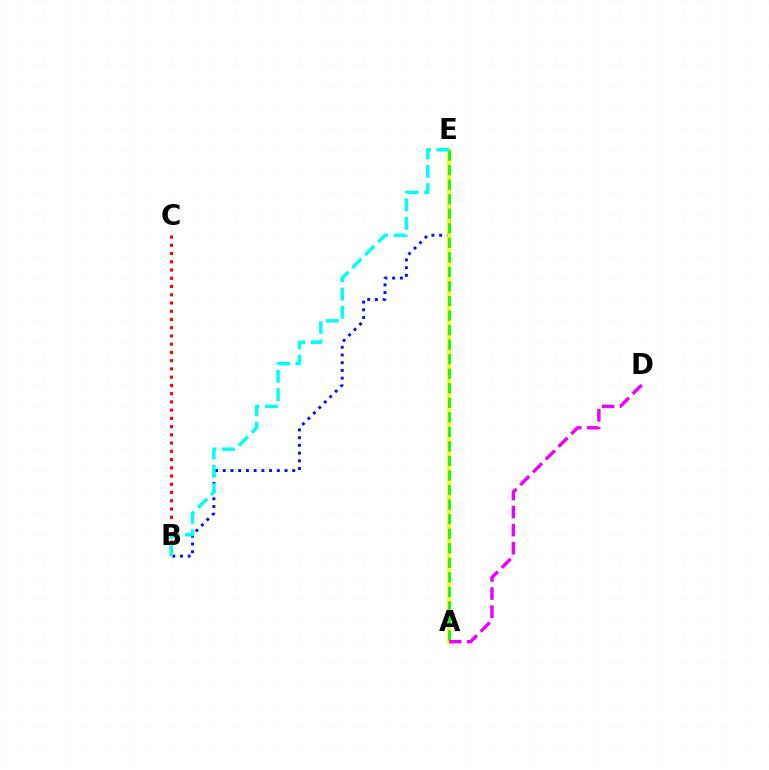{('B', 'E'): [{'color': '#0010ff', 'line_style': 'dotted', 'thickness': 2.1}, {'color': '#00fff6', 'line_style': 'dashed', 'thickness': 2.49}], ('A', 'E'): [{'color': '#fcf500', 'line_style': 'solid', 'thickness': 2.61}, {'color': '#08ff00', 'line_style': 'dashed', 'thickness': 1.98}], ('B', 'C'): [{'color': '#ff0000', 'line_style': 'dotted', 'thickness': 2.24}], ('A', 'D'): [{'color': '#ee00ff', 'line_style': 'dashed', 'thickness': 2.46}]}